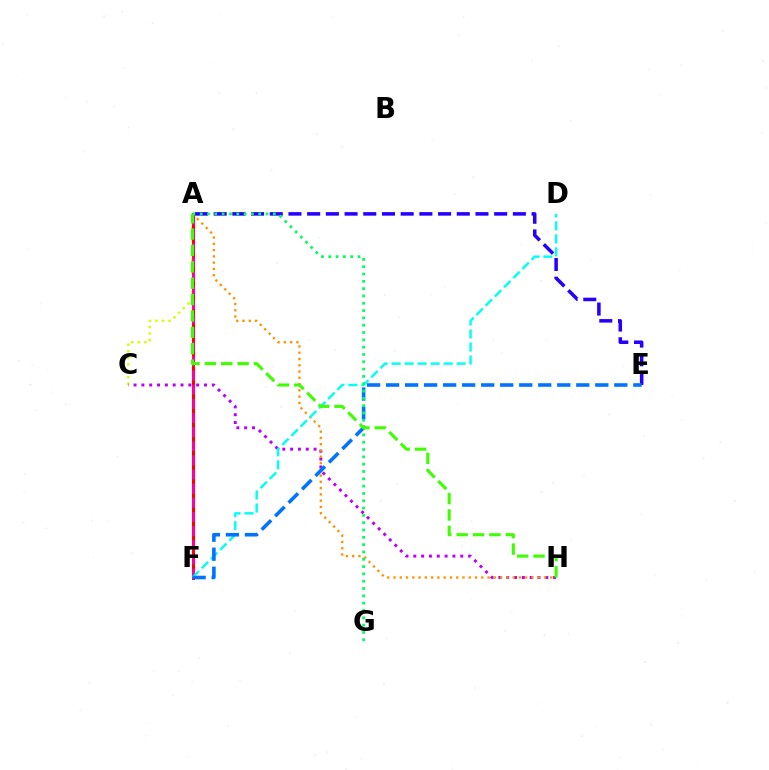{('A', 'C'): [{'color': '#d1ff00', 'line_style': 'dotted', 'thickness': 1.77}], ('A', 'F'): [{'color': '#ff0000', 'line_style': 'solid', 'thickness': 2.22}, {'color': '#ff00ac', 'line_style': 'dashed', 'thickness': 1.92}], ('C', 'H'): [{'color': '#b900ff', 'line_style': 'dotted', 'thickness': 2.13}], ('A', 'H'): [{'color': '#ff9400', 'line_style': 'dotted', 'thickness': 1.7}, {'color': '#3dff00', 'line_style': 'dashed', 'thickness': 2.22}], ('A', 'E'): [{'color': '#2500ff', 'line_style': 'dashed', 'thickness': 2.54}], ('D', 'F'): [{'color': '#00fff6', 'line_style': 'dashed', 'thickness': 1.77}], ('E', 'F'): [{'color': '#0074ff', 'line_style': 'dashed', 'thickness': 2.58}], ('A', 'G'): [{'color': '#00ff5c', 'line_style': 'dotted', 'thickness': 1.99}]}